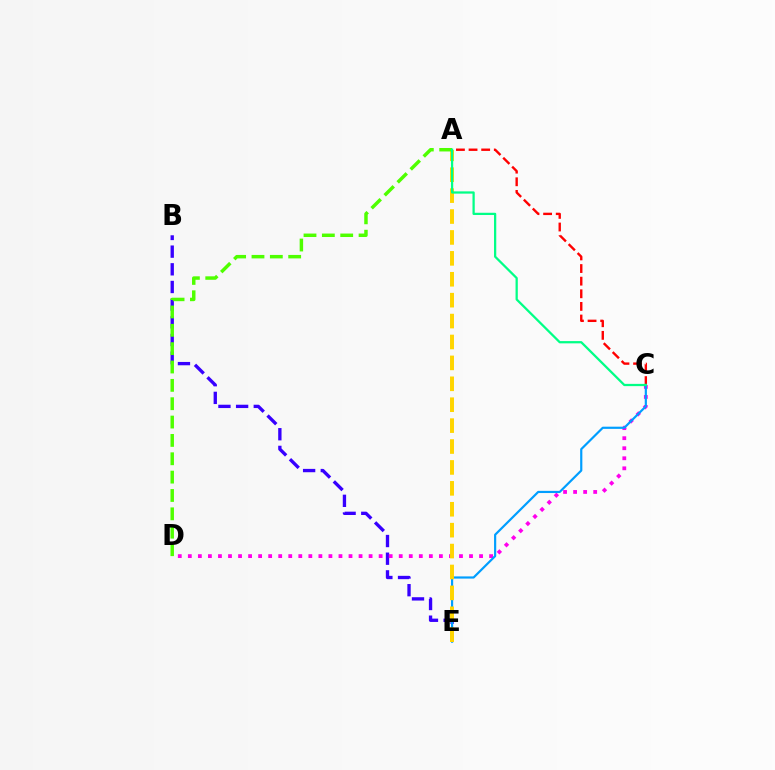{('A', 'C'): [{'color': '#ff0000', 'line_style': 'dashed', 'thickness': 1.71}, {'color': '#00ff86', 'line_style': 'solid', 'thickness': 1.63}], ('B', 'E'): [{'color': '#3700ff', 'line_style': 'dashed', 'thickness': 2.4}], ('C', 'D'): [{'color': '#ff00ed', 'line_style': 'dotted', 'thickness': 2.73}], ('C', 'E'): [{'color': '#009eff', 'line_style': 'solid', 'thickness': 1.57}], ('A', 'E'): [{'color': '#ffd500', 'line_style': 'dashed', 'thickness': 2.84}], ('A', 'D'): [{'color': '#4fff00', 'line_style': 'dashed', 'thickness': 2.49}]}